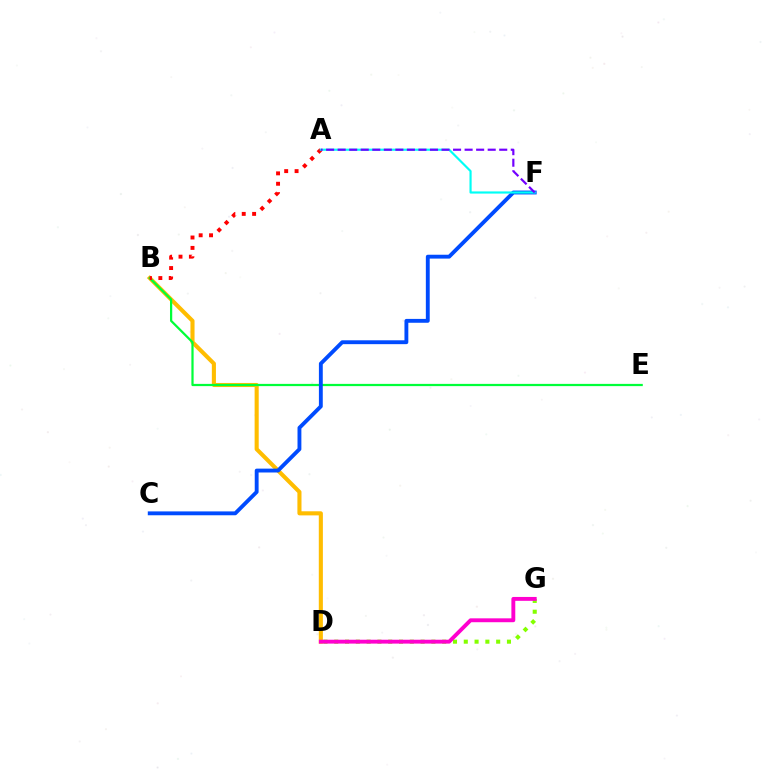{('B', 'D'): [{'color': '#ffbd00', 'line_style': 'solid', 'thickness': 2.94}], ('B', 'E'): [{'color': '#00ff39', 'line_style': 'solid', 'thickness': 1.61}], ('D', 'G'): [{'color': '#84ff00', 'line_style': 'dotted', 'thickness': 2.93}, {'color': '#ff00cf', 'line_style': 'solid', 'thickness': 2.8}], ('A', 'B'): [{'color': '#ff0000', 'line_style': 'dotted', 'thickness': 2.82}], ('C', 'F'): [{'color': '#004bff', 'line_style': 'solid', 'thickness': 2.78}], ('A', 'F'): [{'color': '#00fff6', 'line_style': 'solid', 'thickness': 1.56}, {'color': '#7200ff', 'line_style': 'dashed', 'thickness': 1.57}]}